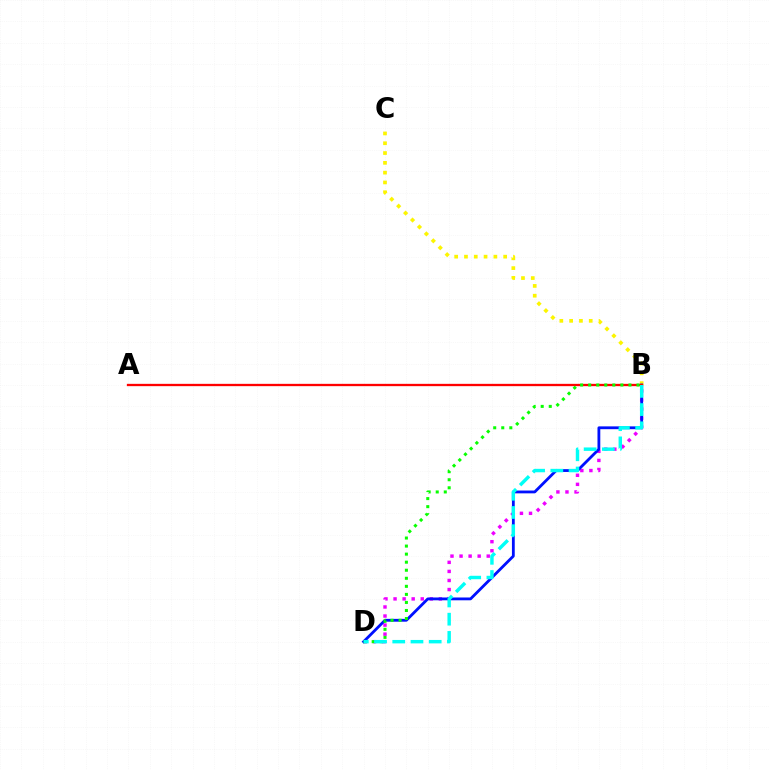{('B', 'D'): [{'color': '#ee00ff', 'line_style': 'dotted', 'thickness': 2.46}, {'color': '#0010ff', 'line_style': 'solid', 'thickness': 2.02}, {'color': '#08ff00', 'line_style': 'dotted', 'thickness': 2.19}, {'color': '#00fff6', 'line_style': 'dashed', 'thickness': 2.48}], ('B', 'C'): [{'color': '#fcf500', 'line_style': 'dotted', 'thickness': 2.66}], ('A', 'B'): [{'color': '#ff0000', 'line_style': 'solid', 'thickness': 1.67}]}